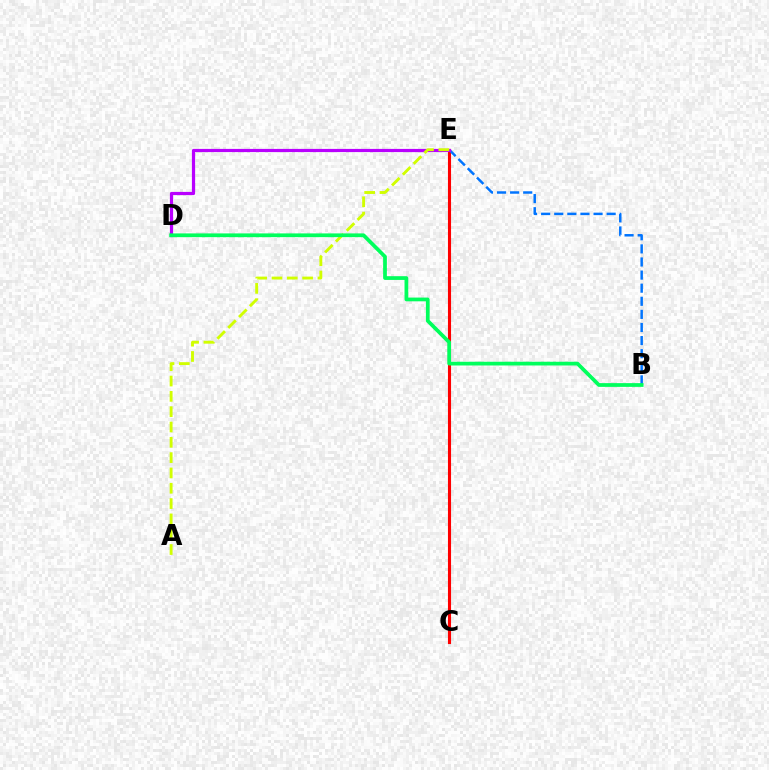{('C', 'E'): [{'color': '#ff0000', 'line_style': 'solid', 'thickness': 2.23}], ('B', 'E'): [{'color': '#0074ff', 'line_style': 'dashed', 'thickness': 1.78}], ('D', 'E'): [{'color': '#b900ff', 'line_style': 'solid', 'thickness': 2.3}], ('A', 'E'): [{'color': '#d1ff00', 'line_style': 'dashed', 'thickness': 2.08}], ('B', 'D'): [{'color': '#00ff5c', 'line_style': 'solid', 'thickness': 2.69}]}